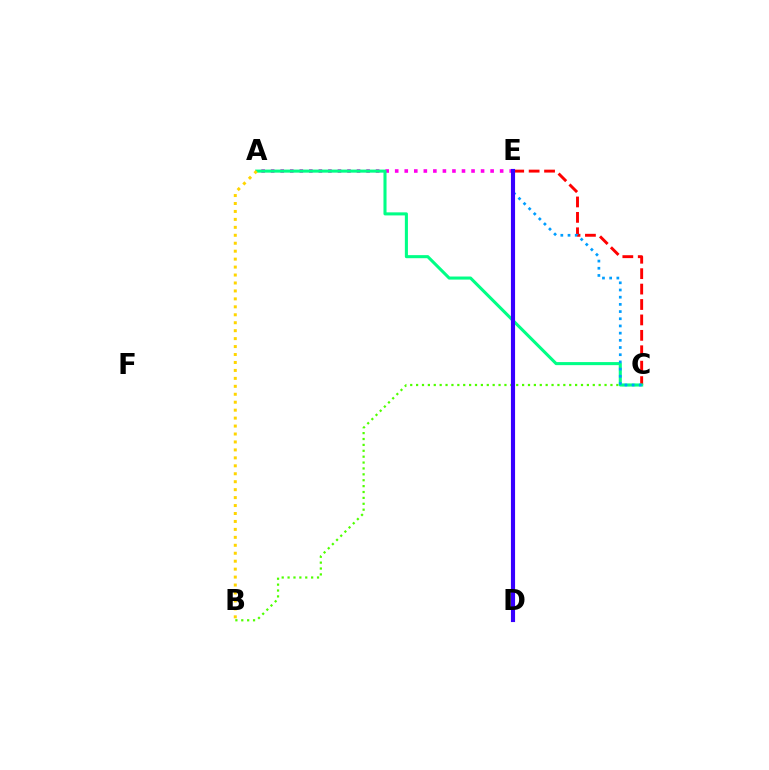{('C', 'E'): [{'color': '#ff0000', 'line_style': 'dashed', 'thickness': 2.09}, {'color': '#009eff', 'line_style': 'dotted', 'thickness': 1.95}], ('A', 'E'): [{'color': '#ff00ed', 'line_style': 'dotted', 'thickness': 2.59}], ('B', 'C'): [{'color': '#4fff00', 'line_style': 'dotted', 'thickness': 1.6}], ('A', 'C'): [{'color': '#00ff86', 'line_style': 'solid', 'thickness': 2.21}], ('D', 'E'): [{'color': '#3700ff', 'line_style': 'solid', 'thickness': 2.97}], ('A', 'B'): [{'color': '#ffd500', 'line_style': 'dotted', 'thickness': 2.16}]}